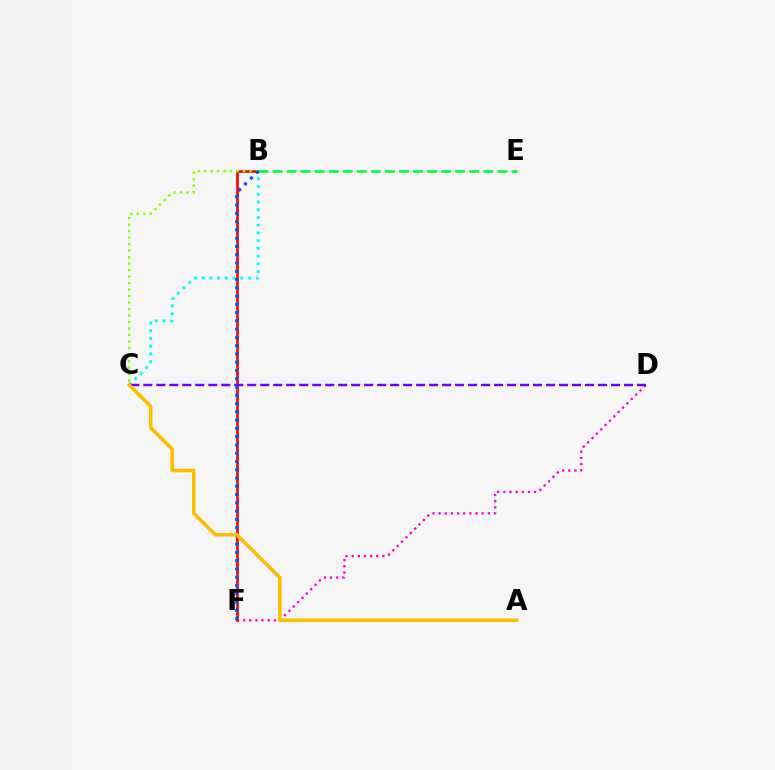{('D', 'F'): [{'color': '#ff00cf', 'line_style': 'dotted', 'thickness': 1.67}], ('B', 'F'): [{'color': '#ff0000', 'line_style': 'solid', 'thickness': 1.9}, {'color': '#004bff', 'line_style': 'dotted', 'thickness': 2.25}], ('B', 'C'): [{'color': '#00fff6', 'line_style': 'dotted', 'thickness': 2.1}, {'color': '#84ff00', 'line_style': 'dotted', 'thickness': 1.77}], ('C', 'D'): [{'color': '#7200ff', 'line_style': 'dashed', 'thickness': 1.76}], ('B', 'E'): [{'color': '#00ff39', 'line_style': 'dashed', 'thickness': 1.91}], ('A', 'C'): [{'color': '#ffbd00', 'line_style': 'solid', 'thickness': 2.58}]}